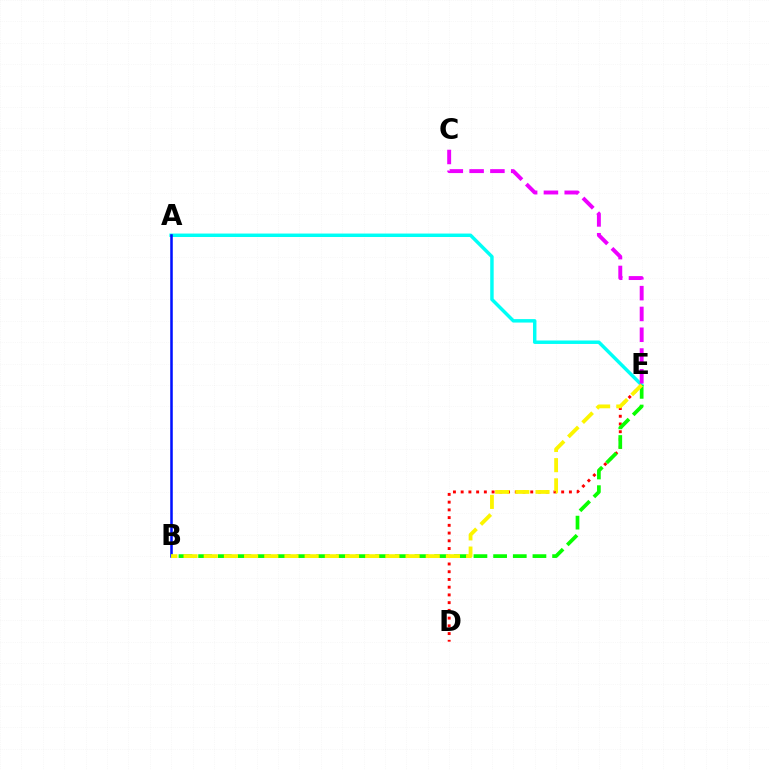{('A', 'E'): [{'color': '#00fff6', 'line_style': 'solid', 'thickness': 2.49}], ('A', 'B'): [{'color': '#0010ff', 'line_style': 'solid', 'thickness': 1.83}], ('D', 'E'): [{'color': '#ff0000', 'line_style': 'dotted', 'thickness': 2.1}], ('B', 'E'): [{'color': '#08ff00', 'line_style': 'dashed', 'thickness': 2.67}, {'color': '#fcf500', 'line_style': 'dashed', 'thickness': 2.74}], ('C', 'E'): [{'color': '#ee00ff', 'line_style': 'dashed', 'thickness': 2.82}]}